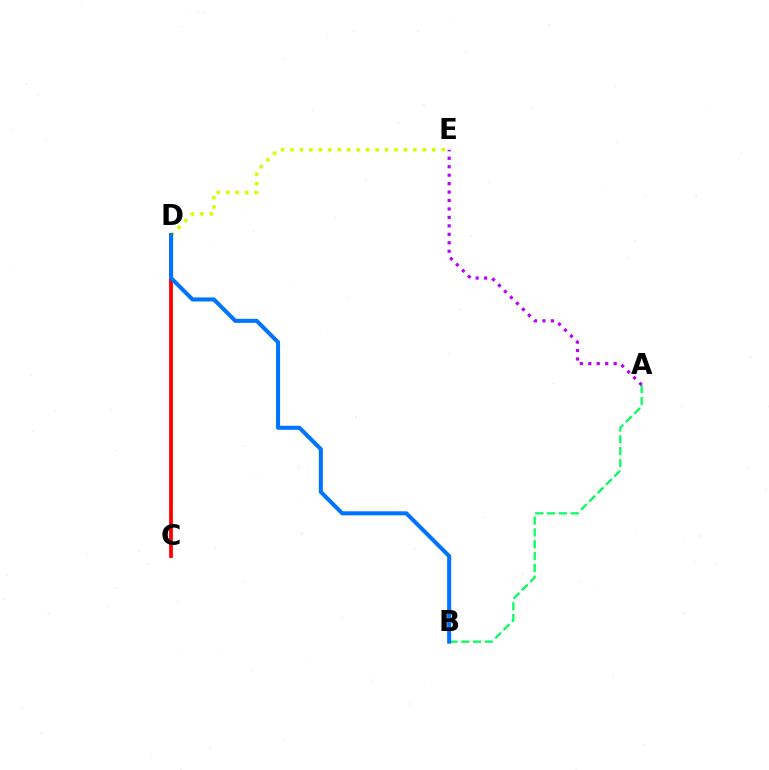{('A', 'B'): [{'color': '#00ff5c', 'line_style': 'dashed', 'thickness': 1.61}], ('D', 'E'): [{'color': '#d1ff00', 'line_style': 'dotted', 'thickness': 2.57}], ('C', 'D'): [{'color': '#ff0000', 'line_style': 'solid', 'thickness': 2.72}], ('B', 'D'): [{'color': '#0074ff', 'line_style': 'solid', 'thickness': 2.91}], ('A', 'E'): [{'color': '#b900ff', 'line_style': 'dotted', 'thickness': 2.3}]}